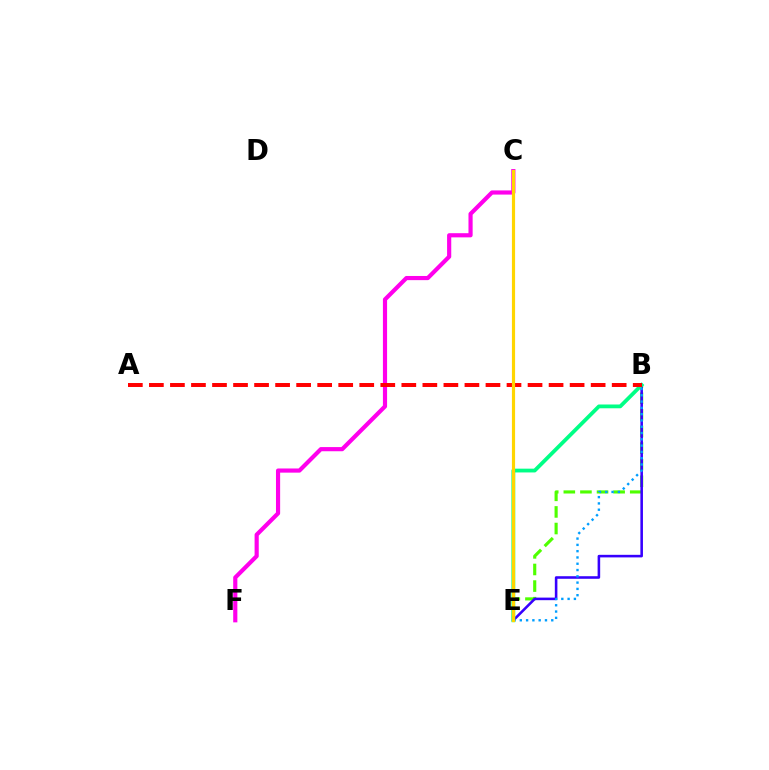{('B', 'E'): [{'color': '#4fff00', 'line_style': 'dashed', 'thickness': 2.26}, {'color': '#3700ff', 'line_style': 'solid', 'thickness': 1.85}, {'color': '#00ff86', 'line_style': 'solid', 'thickness': 2.72}, {'color': '#009eff', 'line_style': 'dotted', 'thickness': 1.71}], ('C', 'F'): [{'color': '#ff00ed', 'line_style': 'solid', 'thickness': 3.0}], ('A', 'B'): [{'color': '#ff0000', 'line_style': 'dashed', 'thickness': 2.86}], ('C', 'E'): [{'color': '#ffd500', 'line_style': 'solid', 'thickness': 2.29}]}